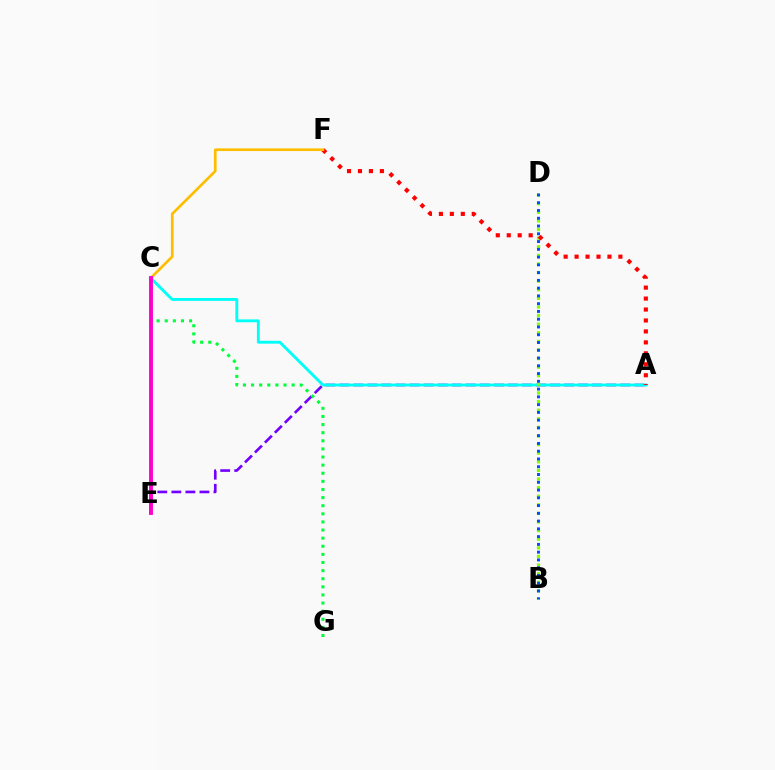{('A', 'E'): [{'color': '#7200ff', 'line_style': 'dashed', 'thickness': 1.91}], ('A', 'C'): [{'color': '#00fff6', 'line_style': 'solid', 'thickness': 2.07}], ('B', 'D'): [{'color': '#84ff00', 'line_style': 'dotted', 'thickness': 2.34}, {'color': '#004bff', 'line_style': 'dotted', 'thickness': 2.11}], ('A', 'F'): [{'color': '#ff0000', 'line_style': 'dotted', 'thickness': 2.98}], ('C', 'F'): [{'color': '#ffbd00', 'line_style': 'solid', 'thickness': 1.92}], ('C', 'G'): [{'color': '#00ff39', 'line_style': 'dotted', 'thickness': 2.2}], ('C', 'E'): [{'color': '#ff00cf', 'line_style': 'solid', 'thickness': 2.8}]}